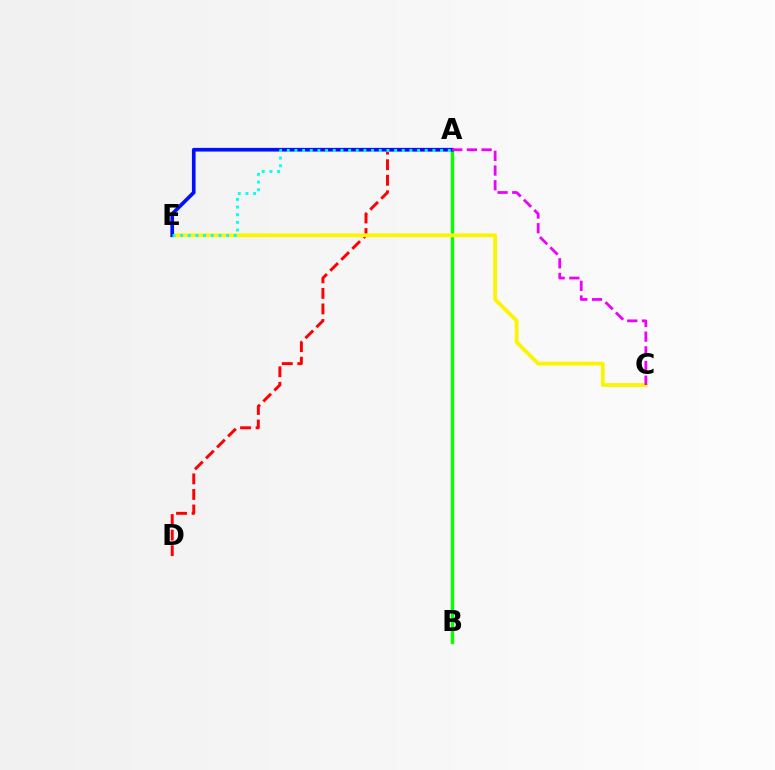{('A', 'B'): [{'color': '#08ff00', 'line_style': 'solid', 'thickness': 2.46}], ('A', 'D'): [{'color': '#ff0000', 'line_style': 'dashed', 'thickness': 2.11}], ('C', 'E'): [{'color': '#fcf500', 'line_style': 'solid', 'thickness': 2.74}], ('A', 'E'): [{'color': '#0010ff', 'line_style': 'solid', 'thickness': 2.64}, {'color': '#00fff6', 'line_style': 'dotted', 'thickness': 2.08}], ('A', 'C'): [{'color': '#ee00ff', 'line_style': 'dashed', 'thickness': 2.0}]}